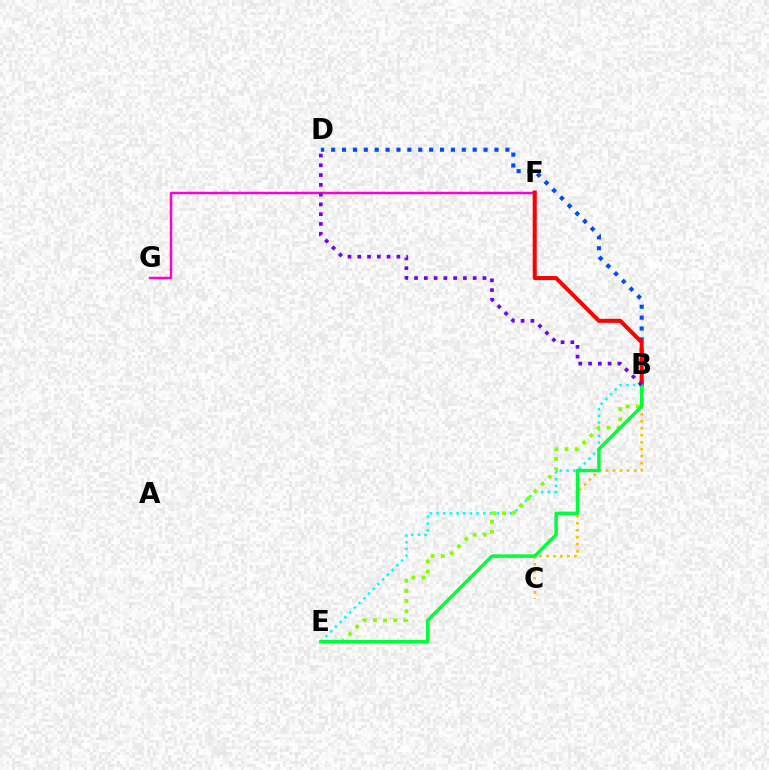{('B', 'C'): [{'color': '#ffbd00', 'line_style': 'dotted', 'thickness': 1.9}], ('B', 'E'): [{'color': '#00fff6', 'line_style': 'dotted', 'thickness': 1.81}, {'color': '#84ff00', 'line_style': 'dotted', 'thickness': 2.76}, {'color': '#00ff39', 'line_style': 'solid', 'thickness': 2.47}], ('B', 'D'): [{'color': '#004bff', 'line_style': 'dotted', 'thickness': 2.96}, {'color': '#7200ff', 'line_style': 'dotted', 'thickness': 2.65}], ('F', 'G'): [{'color': '#ff00cf', 'line_style': 'solid', 'thickness': 1.78}], ('B', 'F'): [{'color': '#ff0000', 'line_style': 'solid', 'thickness': 2.91}]}